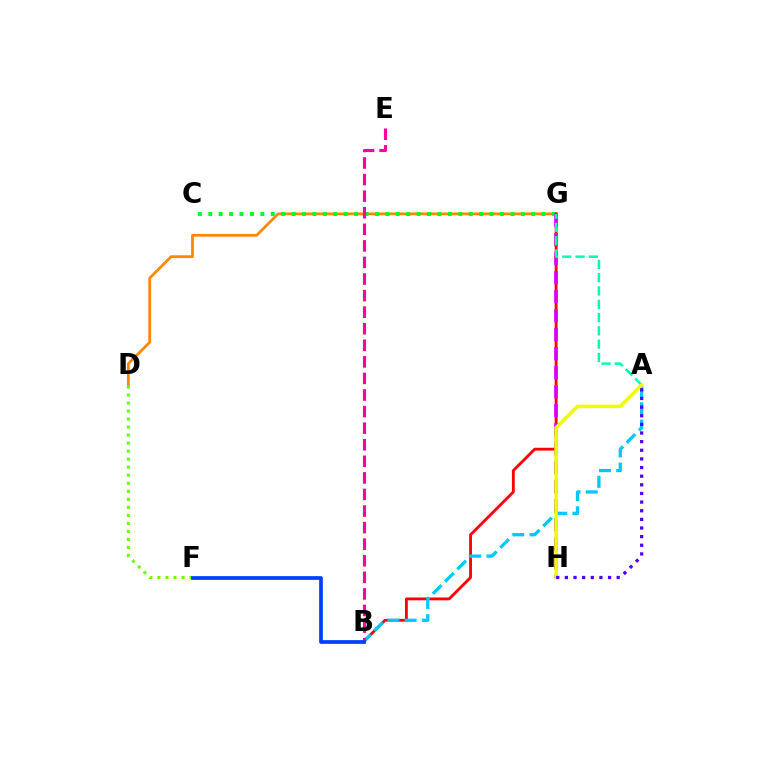{('D', 'G'): [{'color': '#ff8800', 'line_style': 'solid', 'thickness': 2.0}], ('C', 'G'): [{'color': '#00ff27', 'line_style': 'dotted', 'thickness': 2.83}], ('B', 'G'): [{'color': '#ff0000', 'line_style': 'solid', 'thickness': 2.04}], ('D', 'F'): [{'color': '#66ff00', 'line_style': 'dotted', 'thickness': 2.18}], ('G', 'H'): [{'color': '#d600ff', 'line_style': 'dashed', 'thickness': 2.58}], ('A', 'B'): [{'color': '#00c7ff', 'line_style': 'dashed', 'thickness': 2.35}], ('A', 'G'): [{'color': '#00ffaf', 'line_style': 'dashed', 'thickness': 1.81}], ('B', 'E'): [{'color': '#ff00a0', 'line_style': 'dashed', 'thickness': 2.25}], ('A', 'H'): [{'color': '#eeff00', 'line_style': 'solid', 'thickness': 2.55}, {'color': '#4f00ff', 'line_style': 'dotted', 'thickness': 2.35}], ('B', 'F'): [{'color': '#003fff', 'line_style': 'solid', 'thickness': 2.68}]}